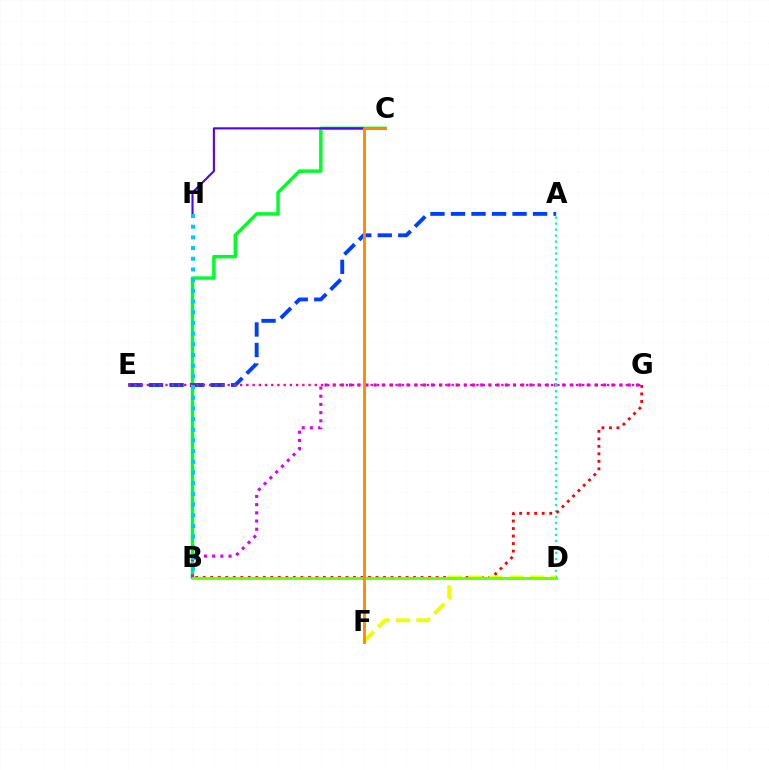{('B', 'C'): [{'color': '#00ff27', 'line_style': 'solid', 'thickness': 2.48}], ('A', 'E'): [{'color': '#003fff', 'line_style': 'dashed', 'thickness': 2.79}], ('C', 'H'): [{'color': '#4f00ff', 'line_style': 'solid', 'thickness': 1.51}], ('B', 'G'): [{'color': '#d600ff', 'line_style': 'dotted', 'thickness': 2.23}, {'color': '#ff0000', 'line_style': 'dotted', 'thickness': 2.04}], ('A', 'D'): [{'color': '#00ffaf', 'line_style': 'dotted', 'thickness': 1.63}], ('E', 'G'): [{'color': '#ff00a0', 'line_style': 'dotted', 'thickness': 1.69}], ('B', 'H'): [{'color': '#00c7ff', 'line_style': 'dotted', 'thickness': 2.9}], ('D', 'F'): [{'color': '#eeff00', 'line_style': 'dashed', 'thickness': 2.79}], ('B', 'D'): [{'color': '#66ff00', 'line_style': 'solid', 'thickness': 2.03}], ('C', 'F'): [{'color': '#ff8800', 'line_style': 'solid', 'thickness': 2.04}]}